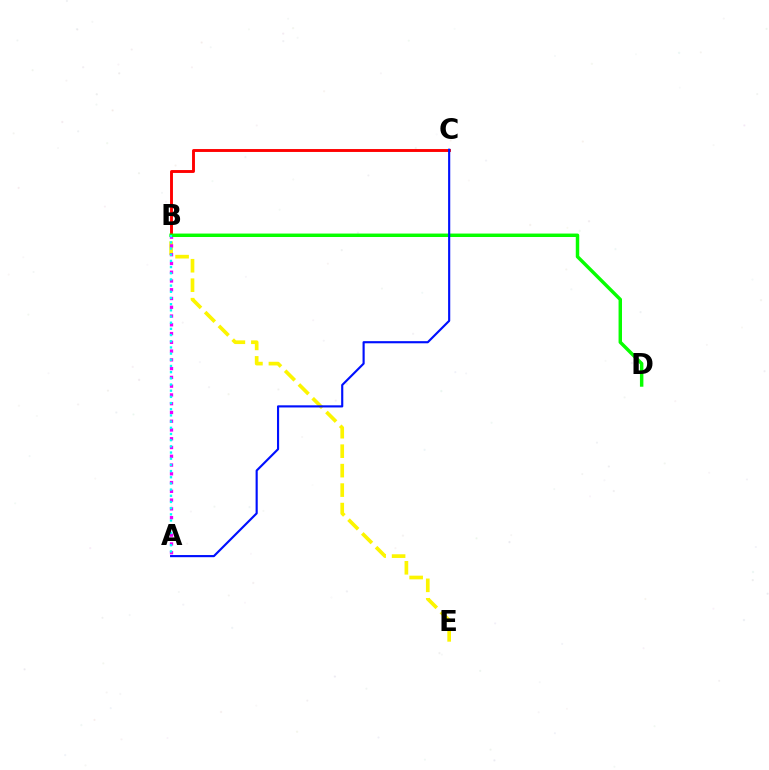{('B', 'C'): [{'color': '#ff0000', 'line_style': 'solid', 'thickness': 2.09}], ('B', 'E'): [{'color': '#fcf500', 'line_style': 'dashed', 'thickness': 2.64}], ('A', 'B'): [{'color': '#ee00ff', 'line_style': 'dotted', 'thickness': 2.38}, {'color': '#00fff6', 'line_style': 'dotted', 'thickness': 1.68}], ('B', 'D'): [{'color': '#08ff00', 'line_style': 'solid', 'thickness': 2.48}], ('A', 'C'): [{'color': '#0010ff', 'line_style': 'solid', 'thickness': 1.54}]}